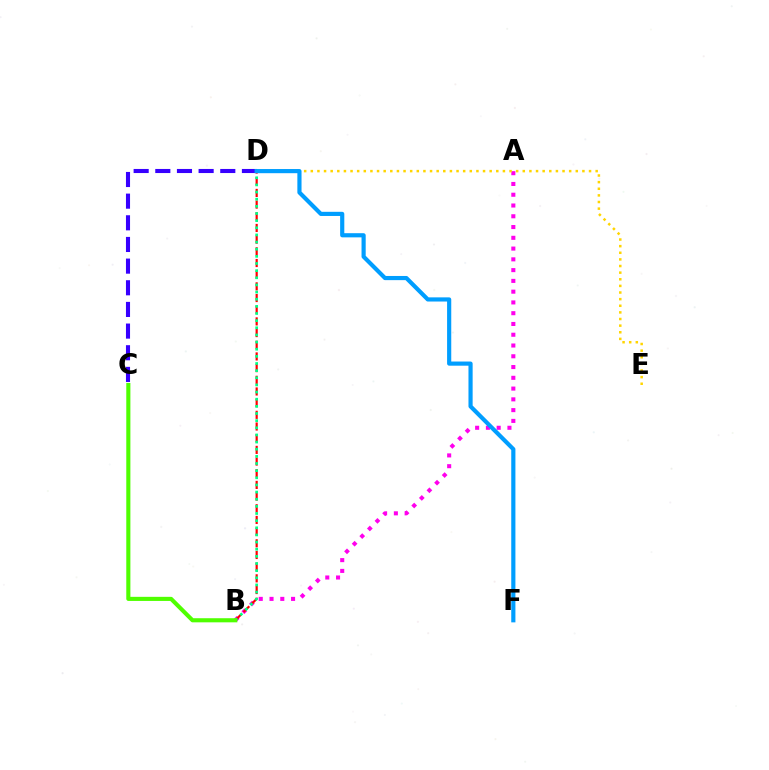{('A', 'B'): [{'color': '#ff00ed', 'line_style': 'dotted', 'thickness': 2.93}], ('B', 'D'): [{'color': '#ff0000', 'line_style': 'dashed', 'thickness': 1.59}, {'color': '#00ff86', 'line_style': 'dotted', 'thickness': 1.94}], ('D', 'E'): [{'color': '#ffd500', 'line_style': 'dotted', 'thickness': 1.8}], ('C', 'D'): [{'color': '#3700ff', 'line_style': 'dashed', 'thickness': 2.94}], ('D', 'F'): [{'color': '#009eff', 'line_style': 'solid', 'thickness': 3.0}], ('B', 'C'): [{'color': '#4fff00', 'line_style': 'solid', 'thickness': 2.96}]}